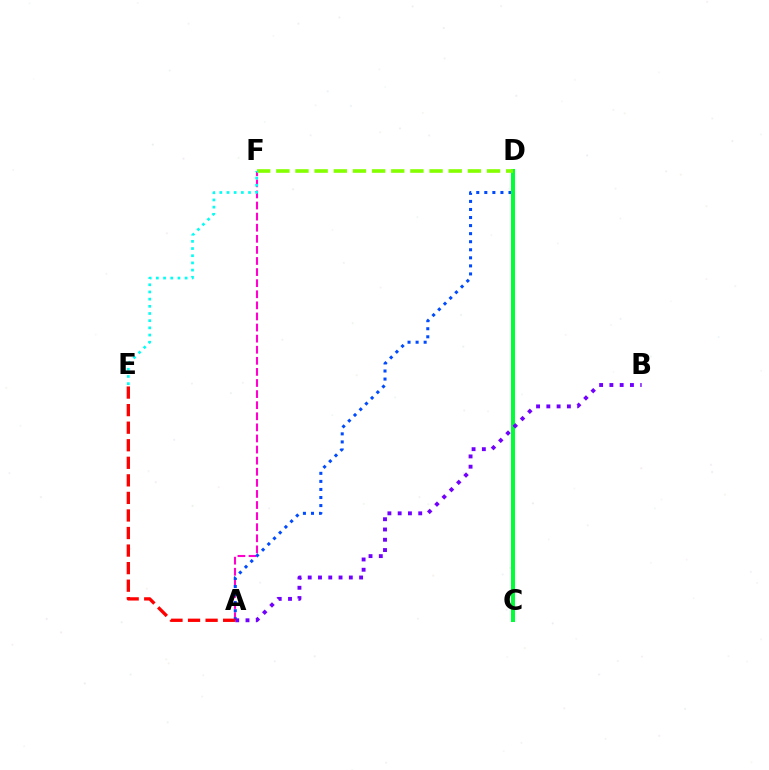{('A', 'F'): [{'color': '#ff00cf', 'line_style': 'dashed', 'thickness': 1.51}], ('A', 'D'): [{'color': '#004bff', 'line_style': 'dotted', 'thickness': 2.19}], ('C', 'D'): [{'color': '#ffbd00', 'line_style': 'solid', 'thickness': 1.99}, {'color': '#00ff39', 'line_style': 'solid', 'thickness': 2.91}], ('D', 'F'): [{'color': '#84ff00', 'line_style': 'dashed', 'thickness': 2.6}], ('E', 'F'): [{'color': '#00fff6', 'line_style': 'dotted', 'thickness': 1.95}], ('A', 'B'): [{'color': '#7200ff', 'line_style': 'dotted', 'thickness': 2.79}], ('A', 'E'): [{'color': '#ff0000', 'line_style': 'dashed', 'thickness': 2.38}]}